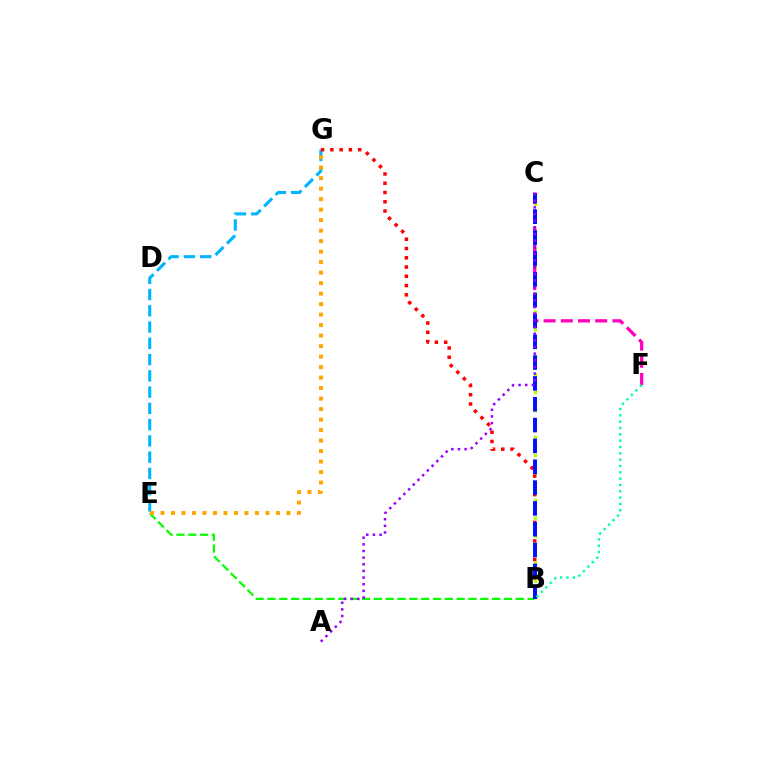{('B', 'E'): [{'color': '#08ff00', 'line_style': 'dashed', 'thickness': 1.61}], ('B', 'C'): [{'color': '#b3ff00', 'line_style': 'dotted', 'thickness': 2.44}, {'color': '#0010ff', 'line_style': 'dashed', 'thickness': 2.83}], ('E', 'G'): [{'color': '#00b5ff', 'line_style': 'dashed', 'thickness': 2.21}, {'color': '#ffa500', 'line_style': 'dotted', 'thickness': 2.85}], ('C', 'F'): [{'color': '#ff00bd', 'line_style': 'dashed', 'thickness': 2.34}], ('B', 'G'): [{'color': '#ff0000', 'line_style': 'dotted', 'thickness': 2.52}], ('A', 'C'): [{'color': '#9b00ff', 'line_style': 'dotted', 'thickness': 1.81}], ('B', 'F'): [{'color': '#00ff9d', 'line_style': 'dotted', 'thickness': 1.72}]}